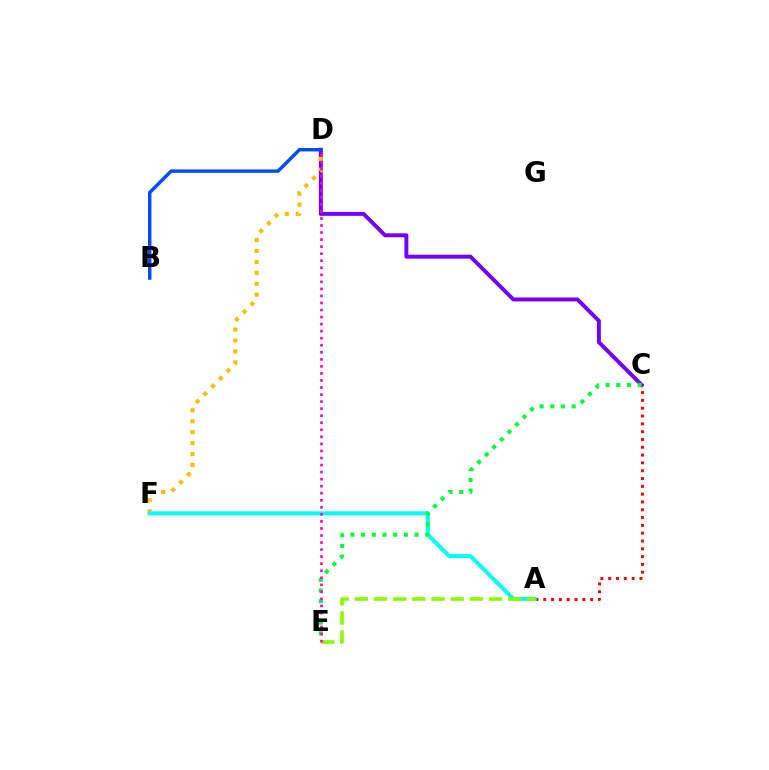{('C', 'D'): [{'color': '#7200ff', 'line_style': 'solid', 'thickness': 2.82}], ('D', 'F'): [{'color': '#ffbd00', 'line_style': 'dotted', 'thickness': 2.97}], ('B', 'D'): [{'color': '#004bff', 'line_style': 'solid', 'thickness': 2.46}], ('A', 'C'): [{'color': '#ff0000', 'line_style': 'dotted', 'thickness': 2.12}], ('A', 'F'): [{'color': '#00fff6', 'line_style': 'solid', 'thickness': 2.85}], ('C', 'E'): [{'color': '#00ff39', 'line_style': 'dotted', 'thickness': 2.91}], ('A', 'E'): [{'color': '#84ff00', 'line_style': 'dashed', 'thickness': 2.6}], ('D', 'E'): [{'color': '#ff00cf', 'line_style': 'dotted', 'thickness': 1.91}]}